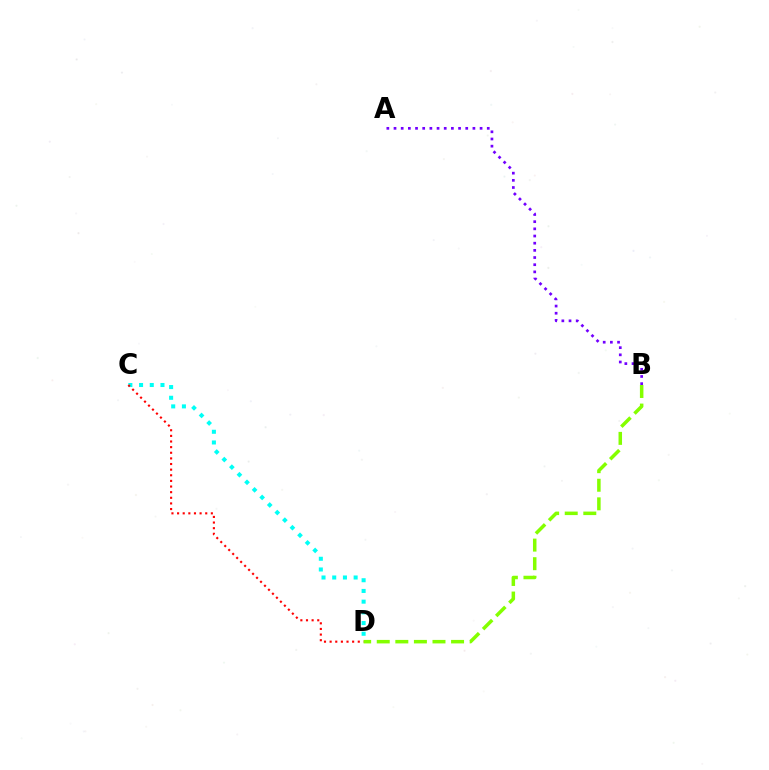{('C', 'D'): [{'color': '#00fff6', 'line_style': 'dotted', 'thickness': 2.91}, {'color': '#ff0000', 'line_style': 'dotted', 'thickness': 1.53}], ('A', 'B'): [{'color': '#7200ff', 'line_style': 'dotted', 'thickness': 1.95}], ('B', 'D'): [{'color': '#84ff00', 'line_style': 'dashed', 'thickness': 2.52}]}